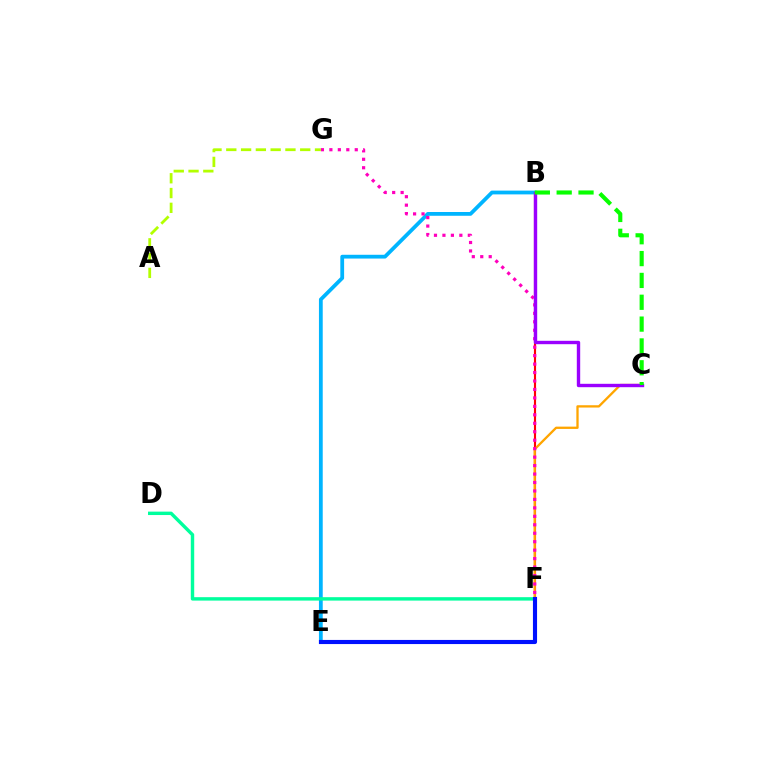{('B', 'F'): [{'color': '#ff0000', 'line_style': 'solid', 'thickness': 1.53}], ('C', 'F'): [{'color': '#ffa500', 'line_style': 'solid', 'thickness': 1.66}], ('B', 'E'): [{'color': '#00b5ff', 'line_style': 'solid', 'thickness': 2.72}], ('F', 'G'): [{'color': '#ff00bd', 'line_style': 'dotted', 'thickness': 2.3}], ('D', 'F'): [{'color': '#00ff9d', 'line_style': 'solid', 'thickness': 2.46}], ('B', 'C'): [{'color': '#9b00ff', 'line_style': 'solid', 'thickness': 2.43}, {'color': '#08ff00', 'line_style': 'dashed', 'thickness': 2.97}], ('A', 'G'): [{'color': '#b3ff00', 'line_style': 'dashed', 'thickness': 2.01}], ('E', 'F'): [{'color': '#0010ff', 'line_style': 'solid', 'thickness': 2.96}]}